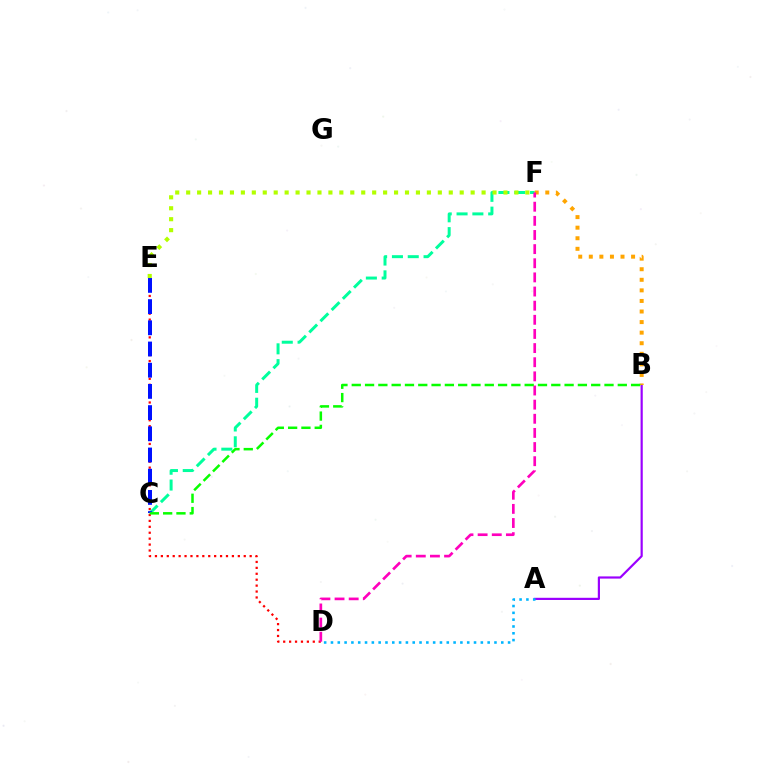{('C', 'F'): [{'color': '#00ff9d', 'line_style': 'dashed', 'thickness': 2.15}], ('A', 'B'): [{'color': '#9b00ff', 'line_style': 'solid', 'thickness': 1.58}], ('A', 'D'): [{'color': '#00b5ff', 'line_style': 'dotted', 'thickness': 1.85}], ('D', 'E'): [{'color': '#ff0000', 'line_style': 'dotted', 'thickness': 1.61}], ('B', 'F'): [{'color': '#ffa500', 'line_style': 'dotted', 'thickness': 2.87}], ('C', 'E'): [{'color': '#0010ff', 'line_style': 'dashed', 'thickness': 2.88}], ('E', 'F'): [{'color': '#b3ff00', 'line_style': 'dotted', 'thickness': 2.97}], ('D', 'F'): [{'color': '#ff00bd', 'line_style': 'dashed', 'thickness': 1.92}], ('B', 'C'): [{'color': '#08ff00', 'line_style': 'dashed', 'thickness': 1.81}]}